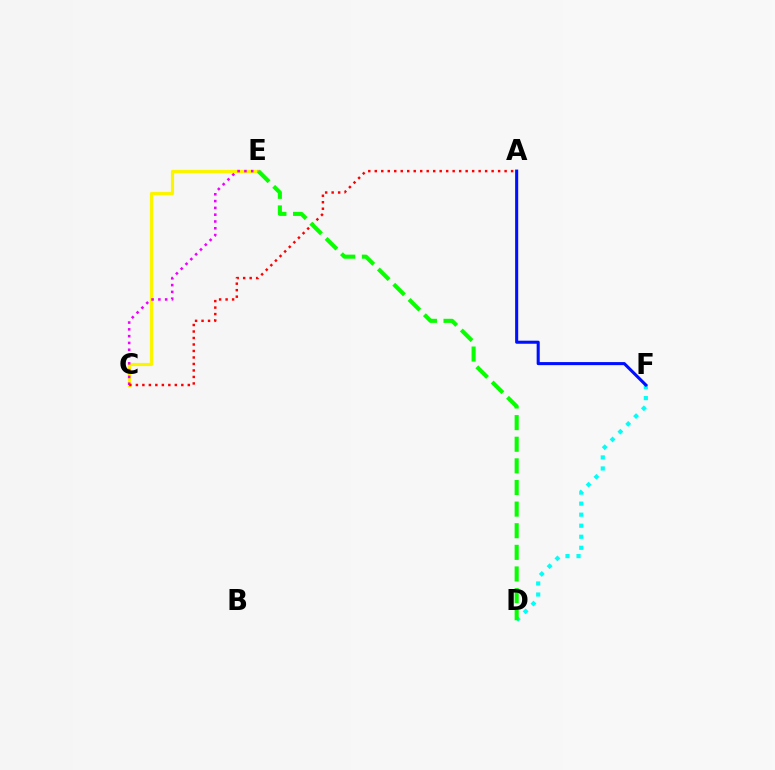{('C', 'E'): [{'color': '#fcf500', 'line_style': 'solid', 'thickness': 2.3}, {'color': '#ee00ff', 'line_style': 'dotted', 'thickness': 1.85}], ('D', 'F'): [{'color': '#00fff6', 'line_style': 'dotted', 'thickness': 3.0}], ('A', 'F'): [{'color': '#0010ff', 'line_style': 'solid', 'thickness': 2.21}], ('A', 'C'): [{'color': '#ff0000', 'line_style': 'dotted', 'thickness': 1.76}], ('D', 'E'): [{'color': '#08ff00', 'line_style': 'dashed', 'thickness': 2.94}]}